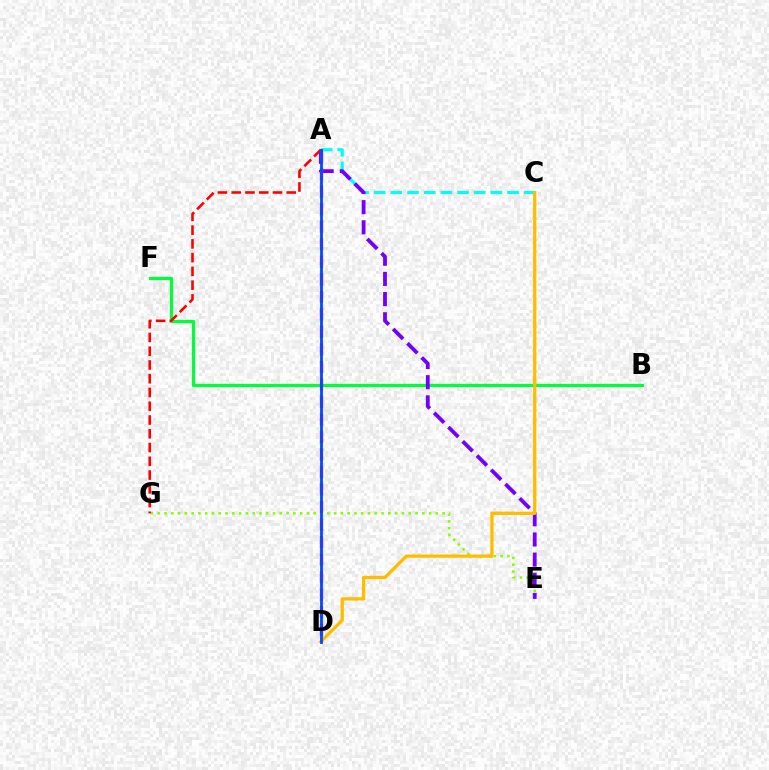{('A', 'C'): [{'color': '#00fff6', 'line_style': 'dashed', 'thickness': 2.26}], ('B', 'F'): [{'color': '#00ff39', 'line_style': 'solid', 'thickness': 2.31}], ('E', 'G'): [{'color': '#84ff00', 'line_style': 'dotted', 'thickness': 1.84}], ('A', 'E'): [{'color': '#7200ff', 'line_style': 'dashed', 'thickness': 2.74}], ('A', 'G'): [{'color': '#ff0000', 'line_style': 'dashed', 'thickness': 1.87}], ('A', 'D'): [{'color': '#ff00cf', 'line_style': 'dashed', 'thickness': 2.38}, {'color': '#004bff', 'line_style': 'solid', 'thickness': 2.02}], ('C', 'D'): [{'color': '#ffbd00', 'line_style': 'solid', 'thickness': 2.37}]}